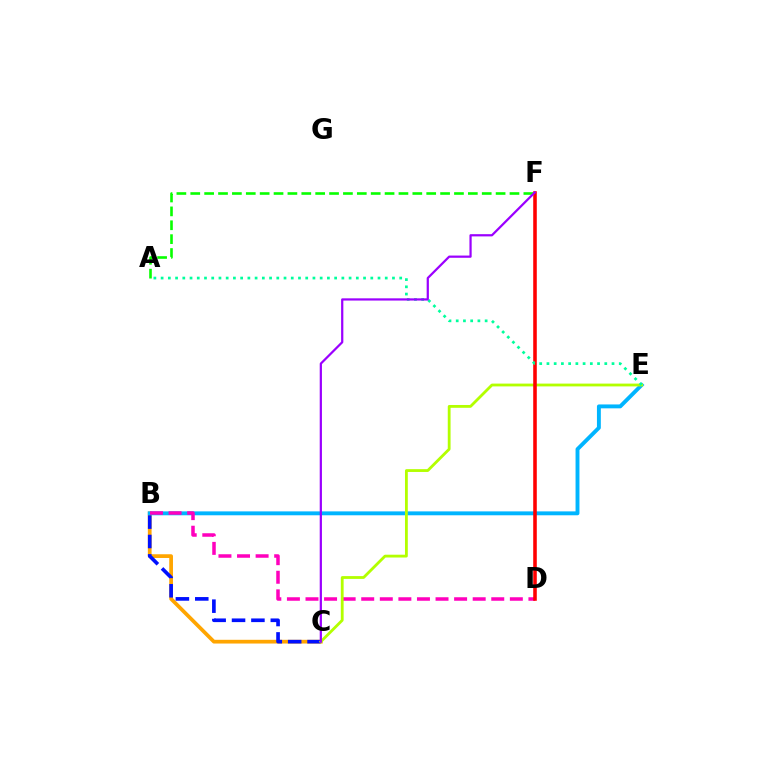{('B', 'C'): [{'color': '#ffa500', 'line_style': 'solid', 'thickness': 2.69}, {'color': '#0010ff', 'line_style': 'dashed', 'thickness': 2.63}], ('B', 'E'): [{'color': '#00b5ff', 'line_style': 'solid', 'thickness': 2.8}], ('B', 'D'): [{'color': '#ff00bd', 'line_style': 'dashed', 'thickness': 2.52}], ('C', 'E'): [{'color': '#b3ff00', 'line_style': 'solid', 'thickness': 2.02}], ('A', 'F'): [{'color': '#08ff00', 'line_style': 'dashed', 'thickness': 1.89}], ('D', 'F'): [{'color': '#ff0000', 'line_style': 'solid', 'thickness': 2.57}], ('A', 'E'): [{'color': '#00ff9d', 'line_style': 'dotted', 'thickness': 1.96}], ('C', 'F'): [{'color': '#9b00ff', 'line_style': 'solid', 'thickness': 1.6}]}